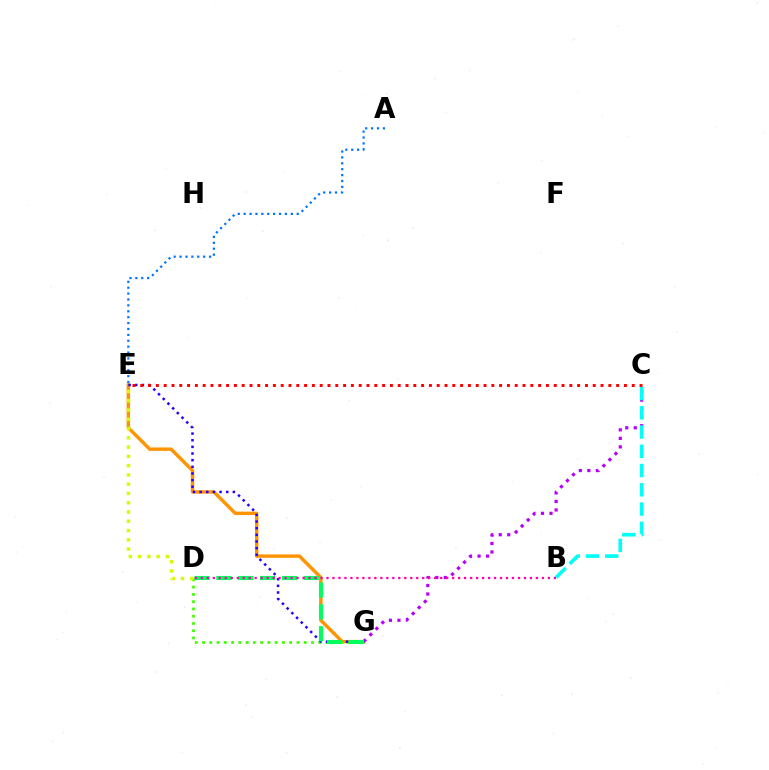{('A', 'E'): [{'color': '#0074ff', 'line_style': 'dotted', 'thickness': 1.6}], ('E', 'G'): [{'color': '#ff9400', 'line_style': 'solid', 'thickness': 2.46}, {'color': '#2500ff', 'line_style': 'dotted', 'thickness': 1.81}], ('D', 'G'): [{'color': '#3dff00', 'line_style': 'dotted', 'thickness': 1.97}, {'color': '#00ff5c', 'line_style': 'dashed', 'thickness': 2.97}], ('C', 'G'): [{'color': '#b900ff', 'line_style': 'dotted', 'thickness': 2.31}], ('B', 'C'): [{'color': '#00fff6', 'line_style': 'dashed', 'thickness': 2.62}], ('D', 'E'): [{'color': '#d1ff00', 'line_style': 'dotted', 'thickness': 2.52}], ('B', 'D'): [{'color': '#ff00ac', 'line_style': 'dotted', 'thickness': 1.63}], ('C', 'E'): [{'color': '#ff0000', 'line_style': 'dotted', 'thickness': 2.12}]}